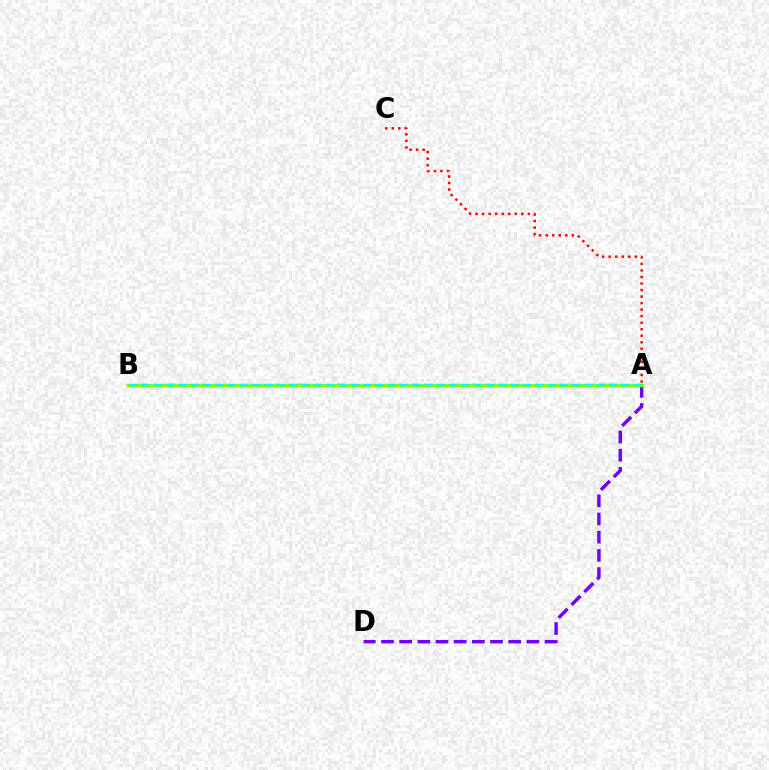{('A', 'C'): [{'color': '#ff0000', 'line_style': 'dotted', 'thickness': 1.78}], ('A', 'D'): [{'color': '#7200ff', 'line_style': 'dashed', 'thickness': 2.47}], ('A', 'B'): [{'color': '#84ff00', 'line_style': 'solid', 'thickness': 2.5}, {'color': '#00fff6', 'line_style': 'dashed', 'thickness': 1.67}]}